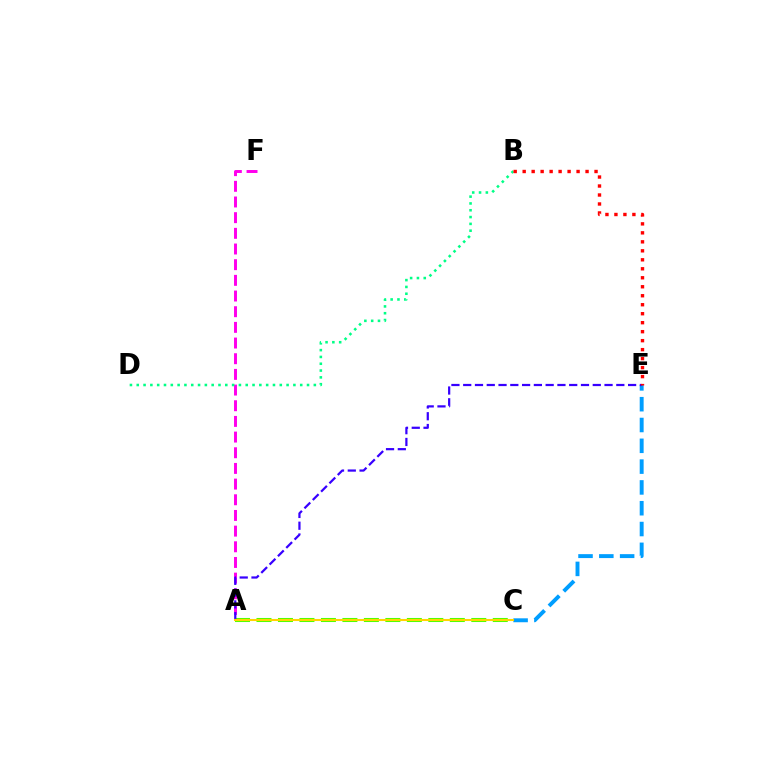{('A', 'C'): [{'color': '#4fff00', 'line_style': 'dashed', 'thickness': 2.92}, {'color': '#ffd500', 'line_style': 'solid', 'thickness': 1.5}], ('C', 'E'): [{'color': '#009eff', 'line_style': 'dashed', 'thickness': 2.83}], ('A', 'F'): [{'color': '#ff00ed', 'line_style': 'dashed', 'thickness': 2.13}], ('B', 'D'): [{'color': '#00ff86', 'line_style': 'dotted', 'thickness': 1.85}], ('A', 'E'): [{'color': '#3700ff', 'line_style': 'dashed', 'thickness': 1.6}], ('B', 'E'): [{'color': '#ff0000', 'line_style': 'dotted', 'thickness': 2.44}]}